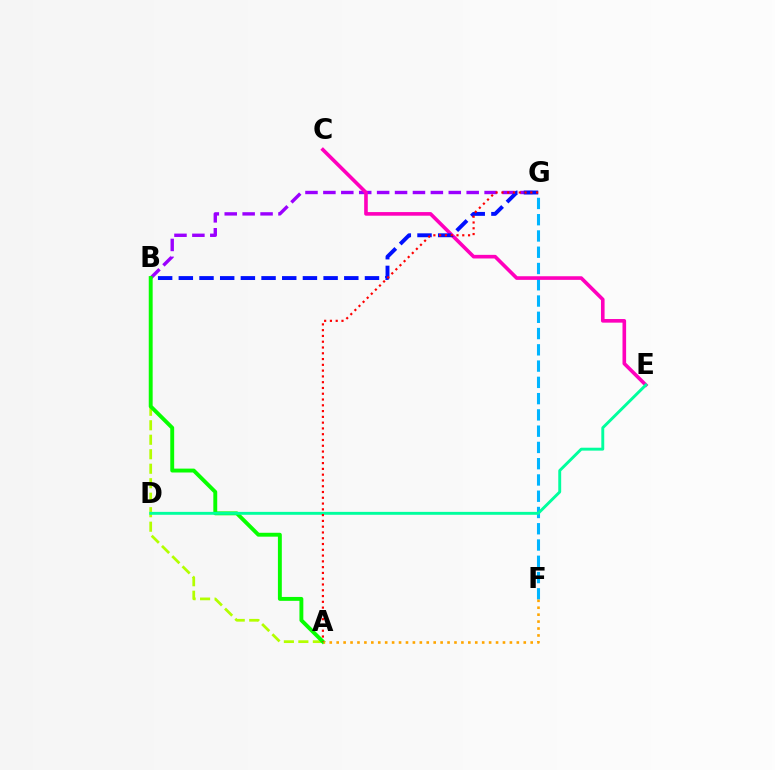{('B', 'G'): [{'color': '#9b00ff', 'line_style': 'dashed', 'thickness': 2.43}, {'color': '#0010ff', 'line_style': 'dashed', 'thickness': 2.81}], ('F', 'G'): [{'color': '#00b5ff', 'line_style': 'dashed', 'thickness': 2.21}], ('C', 'E'): [{'color': '#ff00bd', 'line_style': 'solid', 'thickness': 2.61}], ('A', 'B'): [{'color': '#b3ff00', 'line_style': 'dashed', 'thickness': 1.97}, {'color': '#08ff00', 'line_style': 'solid', 'thickness': 2.8}], ('A', 'F'): [{'color': '#ffa500', 'line_style': 'dotted', 'thickness': 1.88}], ('D', 'E'): [{'color': '#00ff9d', 'line_style': 'solid', 'thickness': 2.09}], ('A', 'G'): [{'color': '#ff0000', 'line_style': 'dotted', 'thickness': 1.57}]}